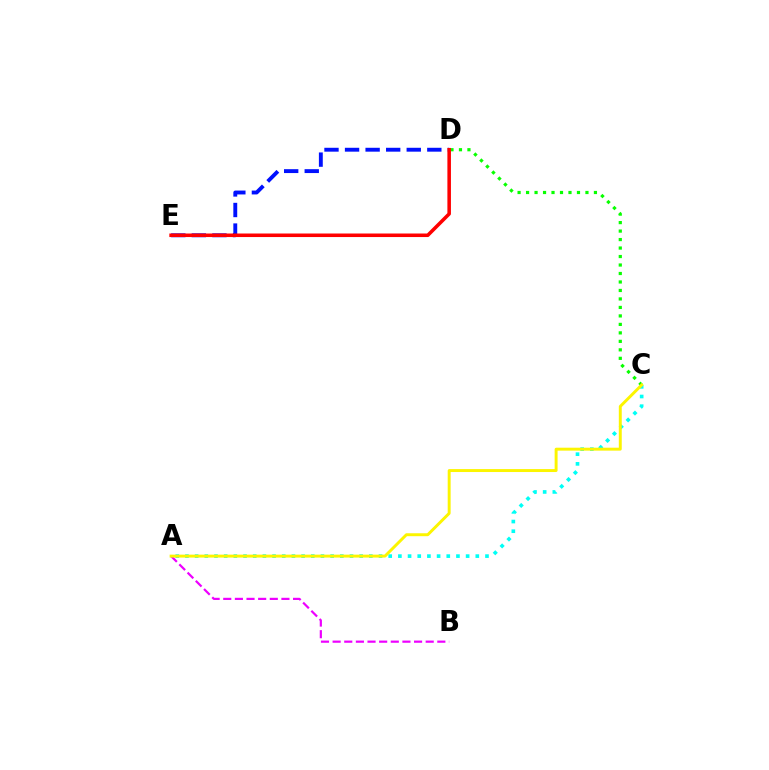{('A', 'C'): [{'color': '#00fff6', 'line_style': 'dotted', 'thickness': 2.63}, {'color': '#fcf500', 'line_style': 'solid', 'thickness': 2.11}], ('A', 'B'): [{'color': '#ee00ff', 'line_style': 'dashed', 'thickness': 1.58}], ('C', 'D'): [{'color': '#08ff00', 'line_style': 'dotted', 'thickness': 2.3}], ('D', 'E'): [{'color': '#0010ff', 'line_style': 'dashed', 'thickness': 2.79}, {'color': '#ff0000', 'line_style': 'solid', 'thickness': 2.55}]}